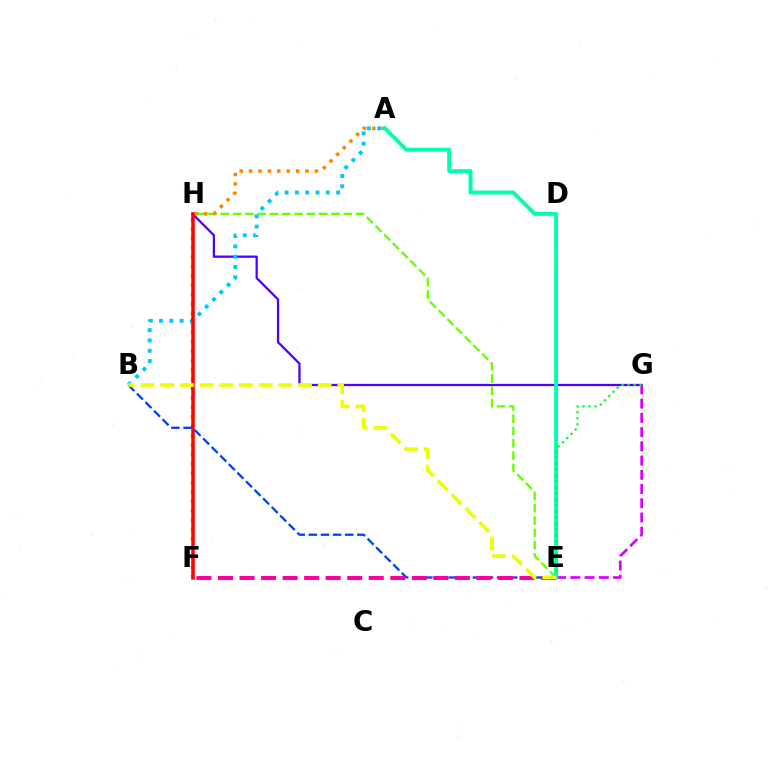{('E', 'G'): [{'color': '#d600ff', 'line_style': 'dashed', 'thickness': 1.93}, {'color': '#00ff27', 'line_style': 'dotted', 'thickness': 1.63}], ('E', 'H'): [{'color': '#66ff00', 'line_style': 'dashed', 'thickness': 1.67}], ('G', 'H'): [{'color': '#4f00ff', 'line_style': 'solid', 'thickness': 1.63}], ('A', 'F'): [{'color': '#ff8800', 'line_style': 'dotted', 'thickness': 2.55}], ('A', 'B'): [{'color': '#00c7ff', 'line_style': 'dotted', 'thickness': 2.8}], ('F', 'H'): [{'color': '#ff0000', 'line_style': 'solid', 'thickness': 2.53}], ('A', 'E'): [{'color': '#00ffaf', 'line_style': 'solid', 'thickness': 2.83}], ('B', 'E'): [{'color': '#003fff', 'line_style': 'dashed', 'thickness': 1.65}, {'color': '#eeff00', 'line_style': 'dashed', 'thickness': 2.67}], ('E', 'F'): [{'color': '#ff00a0', 'line_style': 'dashed', 'thickness': 2.93}]}